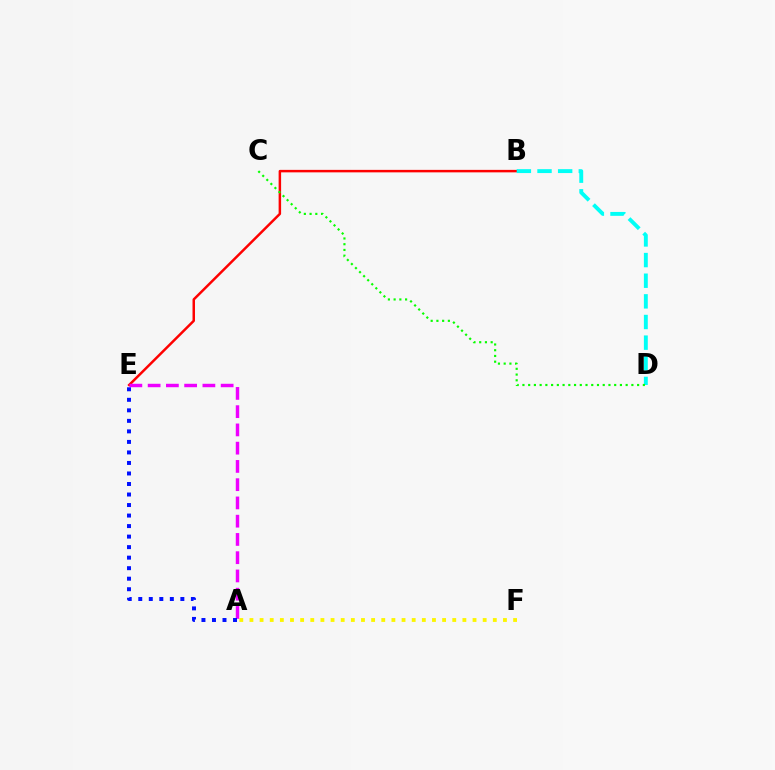{('B', 'E'): [{'color': '#ff0000', 'line_style': 'solid', 'thickness': 1.78}], ('A', 'F'): [{'color': '#fcf500', 'line_style': 'dotted', 'thickness': 2.76}], ('A', 'E'): [{'color': '#ee00ff', 'line_style': 'dashed', 'thickness': 2.48}, {'color': '#0010ff', 'line_style': 'dotted', 'thickness': 2.86}], ('B', 'D'): [{'color': '#00fff6', 'line_style': 'dashed', 'thickness': 2.8}], ('C', 'D'): [{'color': '#08ff00', 'line_style': 'dotted', 'thickness': 1.56}]}